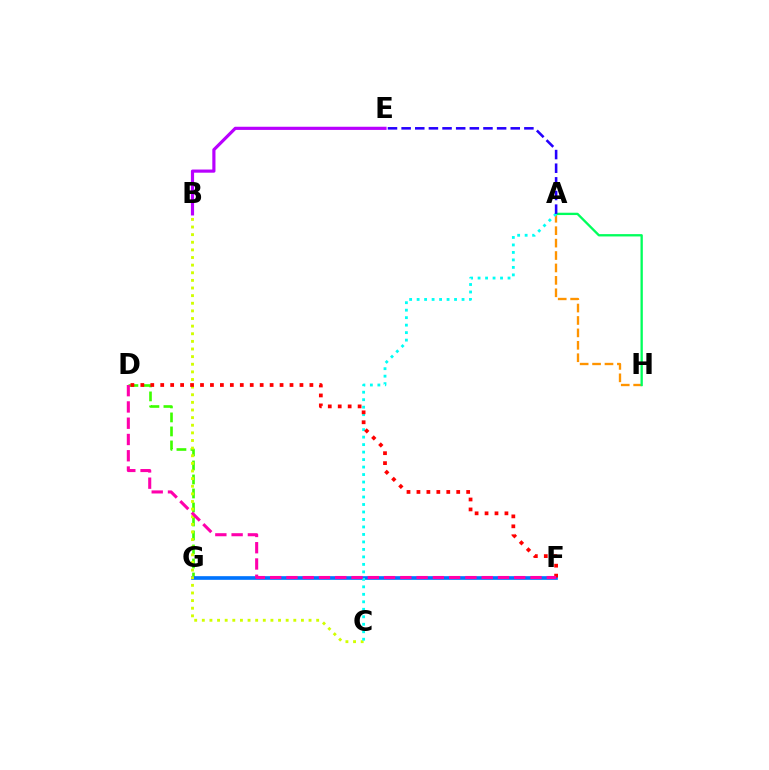{('D', 'G'): [{'color': '#3dff00', 'line_style': 'dashed', 'thickness': 1.9}], ('A', 'H'): [{'color': '#ff9400', 'line_style': 'dashed', 'thickness': 1.69}, {'color': '#00ff5c', 'line_style': 'solid', 'thickness': 1.67}], ('F', 'G'): [{'color': '#0074ff', 'line_style': 'solid', 'thickness': 2.64}], ('B', 'C'): [{'color': '#d1ff00', 'line_style': 'dotted', 'thickness': 2.07}], ('A', 'C'): [{'color': '#00fff6', 'line_style': 'dotted', 'thickness': 2.03}], ('D', 'F'): [{'color': '#ff0000', 'line_style': 'dotted', 'thickness': 2.7}, {'color': '#ff00ac', 'line_style': 'dashed', 'thickness': 2.21}], ('A', 'E'): [{'color': '#2500ff', 'line_style': 'dashed', 'thickness': 1.85}], ('B', 'E'): [{'color': '#b900ff', 'line_style': 'solid', 'thickness': 2.28}]}